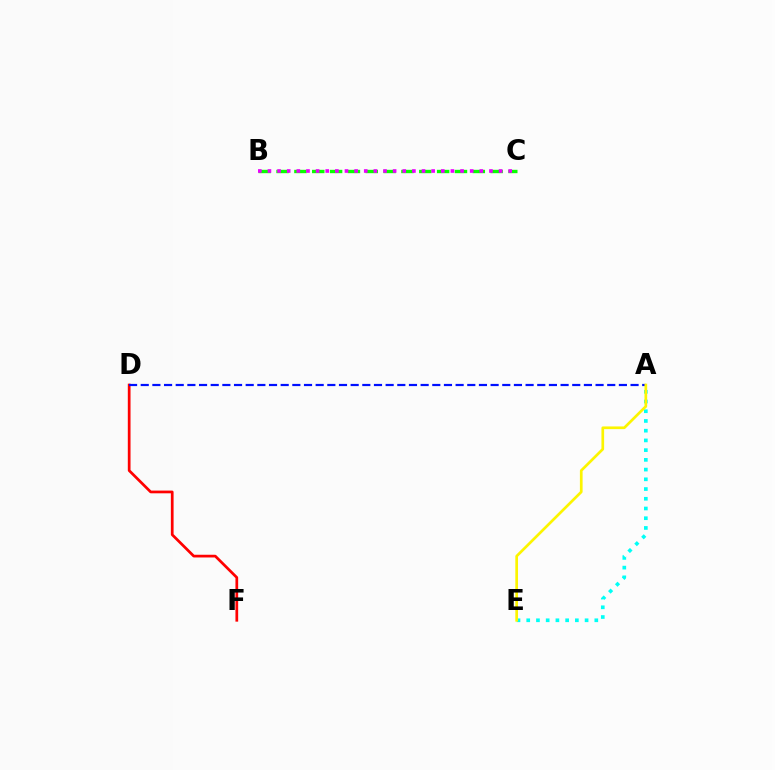{('D', 'F'): [{'color': '#ff0000', 'line_style': 'solid', 'thickness': 1.96}], ('A', 'D'): [{'color': '#0010ff', 'line_style': 'dashed', 'thickness': 1.58}], ('B', 'C'): [{'color': '#08ff00', 'line_style': 'dashed', 'thickness': 2.42}, {'color': '#ee00ff', 'line_style': 'dotted', 'thickness': 2.62}], ('A', 'E'): [{'color': '#00fff6', 'line_style': 'dotted', 'thickness': 2.64}, {'color': '#fcf500', 'line_style': 'solid', 'thickness': 1.94}]}